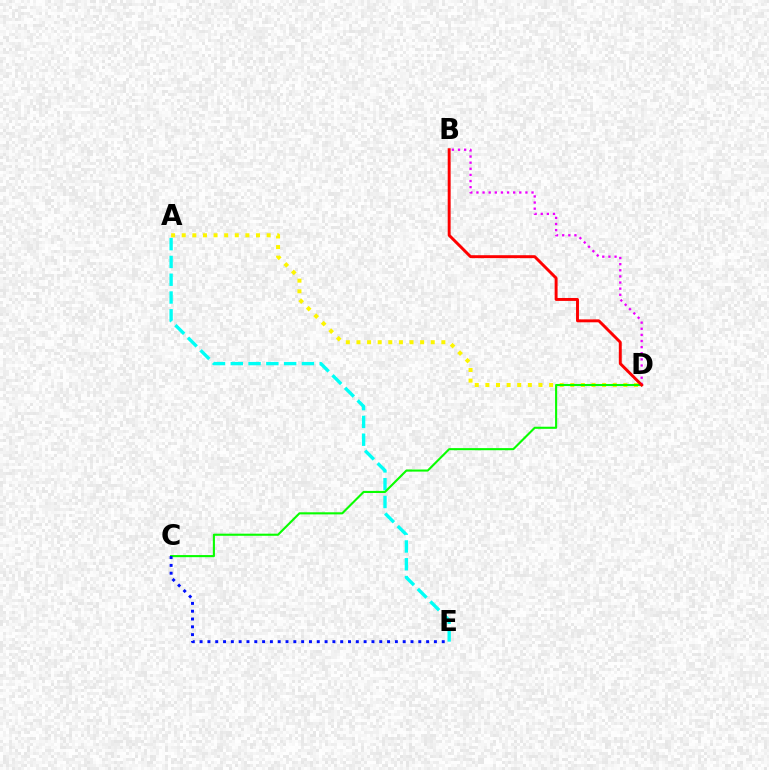{('A', 'E'): [{'color': '#00fff6', 'line_style': 'dashed', 'thickness': 2.42}], ('A', 'D'): [{'color': '#fcf500', 'line_style': 'dotted', 'thickness': 2.88}], ('C', 'D'): [{'color': '#08ff00', 'line_style': 'solid', 'thickness': 1.51}], ('B', 'D'): [{'color': '#ee00ff', 'line_style': 'dotted', 'thickness': 1.66}, {'color': '#ff0000', 'line_style': 'solid', 'thickness': 2.11}], ('C', 'E'): [{'color': '#0010ff', 'line_style': 'dotted', 'thickness': 2.12}]}